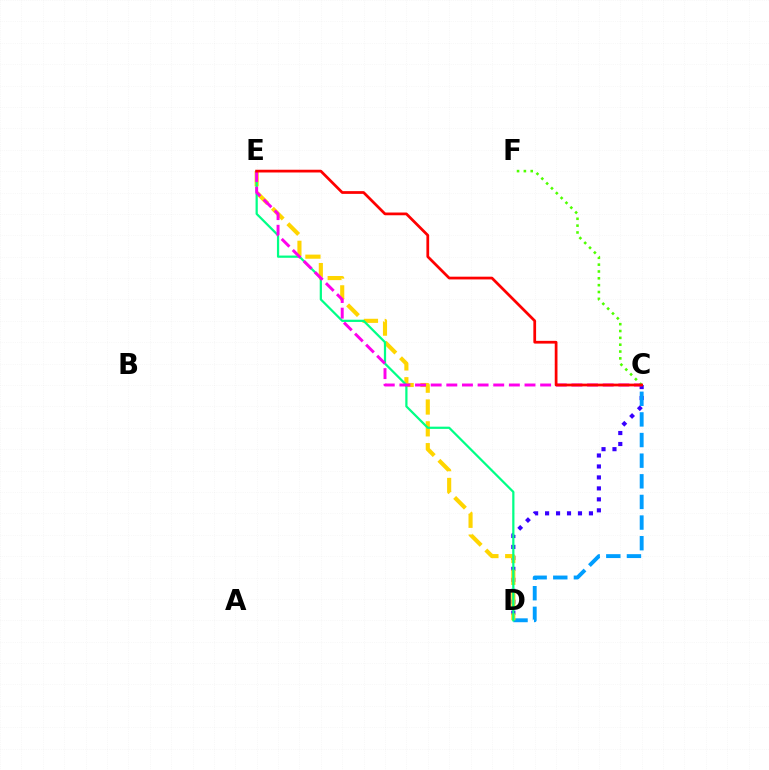{('C', 'D'): [{'color': '#3700ff', 'line_style': 'dotted', 'thickness': 2.98}, {'color': '#009eff', 'line_style': 'dashed', 'thickness': 2.8}], ('D', 'E'): [{'color': '#ffd500', 'line_style': 'dashed', 'thickness': 2.97}, {'color': '#00ff86', 'line_style': 'solid', 'thickness': 1.6}], ('C', 'E'): [{'color': '#ff00ed', 'line_style': 'dashed', 'thickness': 2.12}, {'color': '#ff0000', 'line_style': 'solid', 'thickness': 1.97}], ('C', 'F'): [{'color': '#4fff00', 'line_style': 'dotted', 'thickness': 1.86}]}